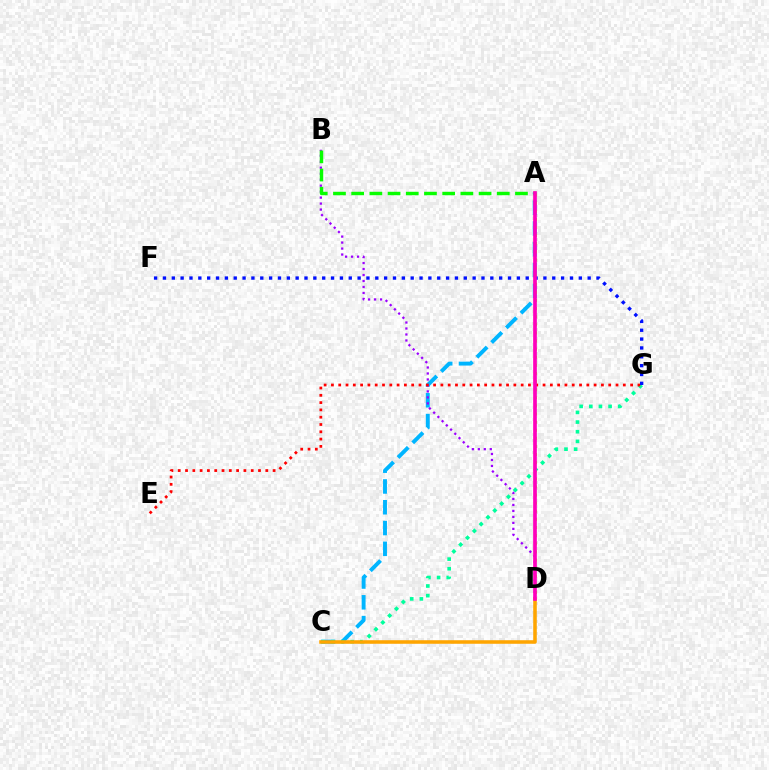{('A', 'C'): [{'color': '#00b5ff', 'line_style': 'dashed', 'thickness': 2.82}], ('A', 'D'): [{'color': '#b3ff00', 'line_style': 'dotted', 'thickness': 2.2}, {'color': '#ff00bd', 'line_style': 'solid', 'thickness': 2.65}], ('B', 'D'): [{'color': '#9b00ff', 'line_style': 'dotted', 'thickness': 1.63}], ('C', 'G'): [{'color': '#00ff9d', 'line_style': 'dotted', 'thickness': 2.62}], ('E', 'G'): [{'color': '#ff0000', 'line_style': 'dotted', 'thickness': 1.98}], ('A', 'B'): [{'color': '#08ff00', 'line_style': 'dashed', 'thickness': 2.47}], ('F', 'G'): [{'color': '#0010ff', 'line_style': 'dotted', 'thickness': 2.4}], ('C', 'D'): [{'color': '#ffa500', 'line_style': 'solid', 'thickness': 2.56}]}